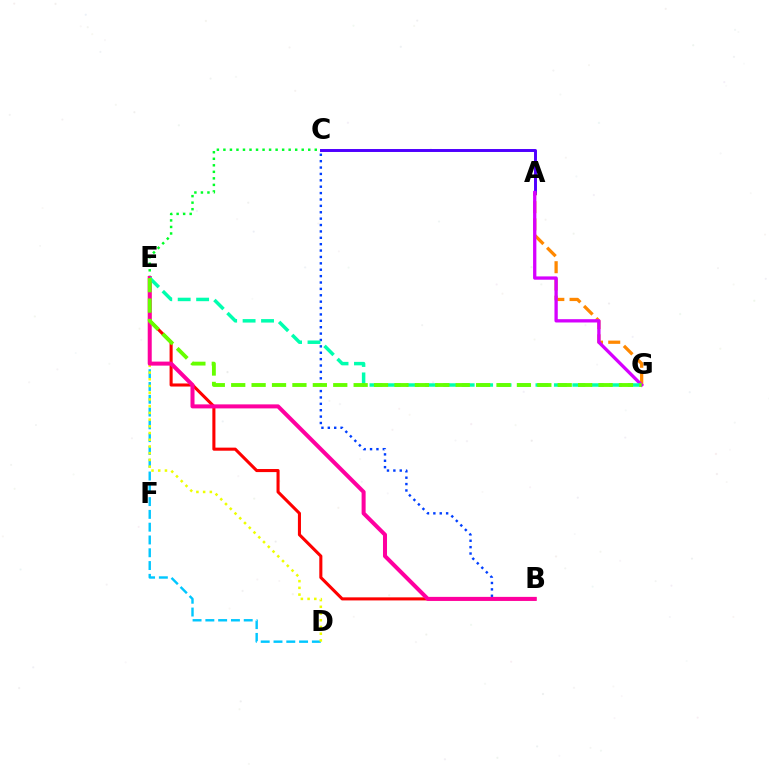{('A', 'C'): [{'color': '#4f00ff', 'line_style': 'solid', 'thickness': 2.13}], ('C', 'E'): [{'color': '#00ff27', 'line_style': 'dotted', 'thickness': 1.77}], ('D', 'E'): [{'color': '#00c7ff', 'line_style': 'dashed', 'thickness': 1.74}, {'color': '#eeff00', 'line_style': 'dotted', 'thickness': 1.83}], ('B', 'E'): [{'color': '#ff0000', 'line_style': 'solid', 'thickness': 2.21}, {'color': '#ff00a0', 'line_style': 'solid', 'thickness': 2.9}], ('B', 'C'): [{'color': '#003fff', 'line_style': 'dotted', 'thickness': 1.74}], ('A', 'G'): [{'color': '#ff8800', 'line_style': 'dashed', 'thickness': 2.34}, {'color': '#d600ff', 'line_style': 'solid', 'thickness': 2.38}], ('E', 'G'): [{'color': '#00ffaf', 'line_style': 'dashed', 'thickness': 2.51}, {'color': '#66ff00', 'line_style': 'dashed', 'thickness': 2.77}]}